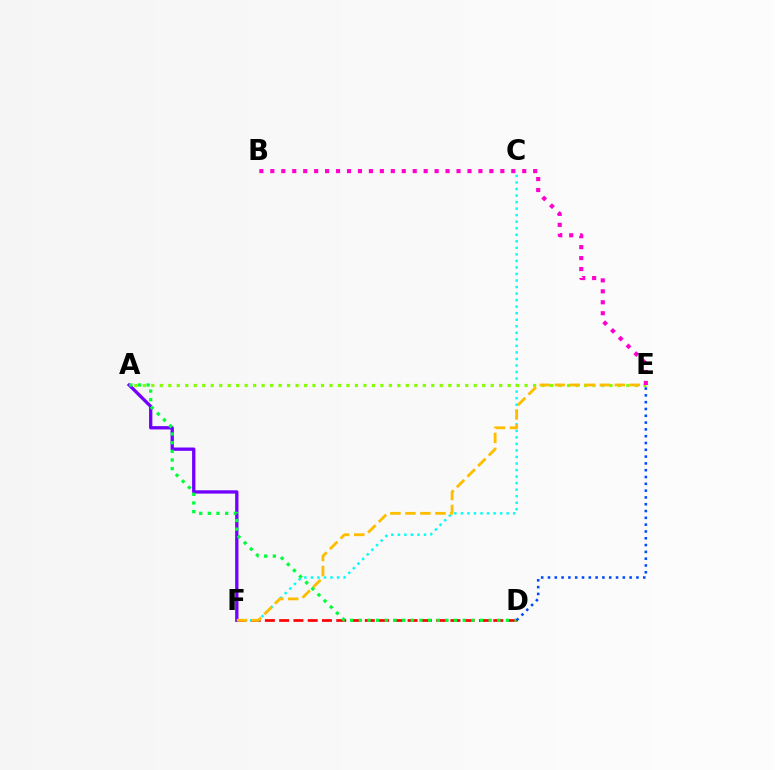{('D', 'F'): [{'color': '#ff0000', 'line_style': 'dashed', 'thickness': 1.94}], ('C', 'F'): [{'color': '#00fff6', 'line_style': 'dotted', 'thickness': 1.78}], ('A', 'E'): [{'color': '#84ff00', 'line_style': 'dotted', 'thickness': 2.31}], ('A', 'F'): [{'color': '#7200ff', 'line_style': 'solid', 'thickness': 2.38}], ('A', 'D'): [{'color': '#00ff39', 'line_style': 'dotted', 'thickness': 2.35}], ('E', 'F'): [{'color': '#ffbd00', 'line_style': 'dashed', 'thickness': 2.04}], ('D', 'E'): [{'color': '#004bff', 'line_style': 'dotted', 'thickness': 1.85}], ('B', 'E'): [{'color': '#ff00cf', 'line_style': 'dotted', 'thickness': 2.98}]}